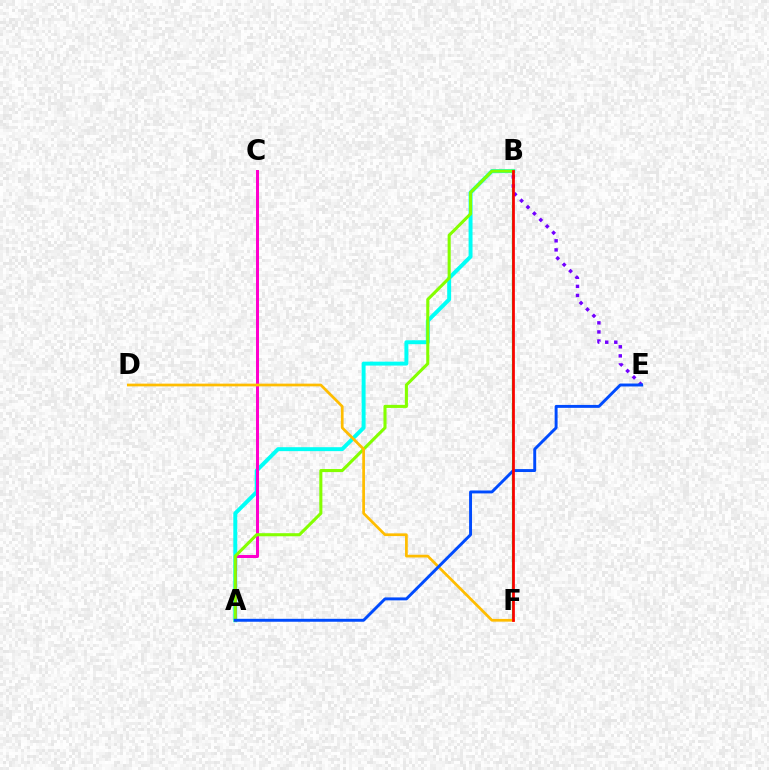{('A', 'B'): [{'color': '#00fff6', 'line_style': 'solid', 'thickness': 2.84}, {'color': '#84ff00', 'line_style': 'solid', 'thickness': 2.21}], ('B', 'F'): [{'color': '#00ff39', 'line_style': 'solid', 'thickness': 1.56}, {'color': '#ff0000', 'line_style': 'solid', 'thickness': 1.96}], ('B', 'E'): [{'color': '#7200ff', 'line_style': 'dotted', 'thickness': 2.46}], ('A', 'C'): [{'color': '#ff00cf', 'line_style': 'solid', 'thickness': 2.16}], ('D', 'F'): [{'color': '#ffbd00', 'line_style': 'solid', 'thickness': 1.96}], ('A', 'E'): [{'color': '#004bff', 'line_style': 'solid', 'thickness': 2.11}]}